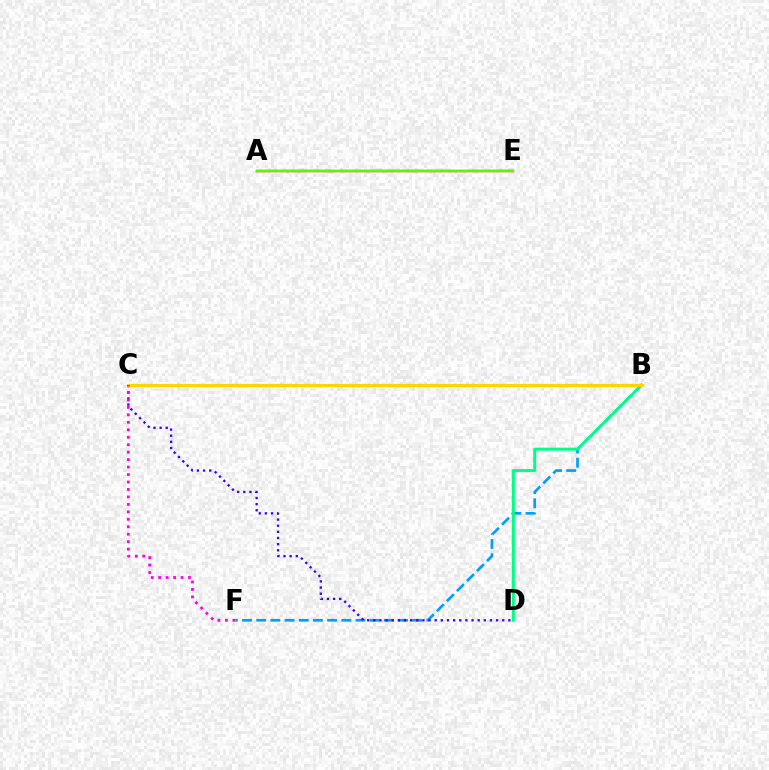{('B', 'F'): [{'color': '#009eff', 'line_style': 'dashed', 'thickness': 1.93}], ('C', 'D'): [{'color': '#3700ff', 'line_style': 'dotted', 'thickness': 1.67}], ('B', 'D'): [{'color': '#00ff86', 'line_style': 'solid', 'thickness': 2.14}], ('A', 'E'): [{'color': '#ff0000', 'line_style': 'solid', 'thickness': 1.73}, {'color': '#4fff00', 'line_style': 'solid', 'thickness': 1.53}], ('B', 'C'): [{'color': '#ffd500', 'line_style': 'solid', 'thickness': 2.3}], ('C', 'F'): [{'color': '#ff00ed', 'line_style': 'dotted', 'thickness': 2.03}]}